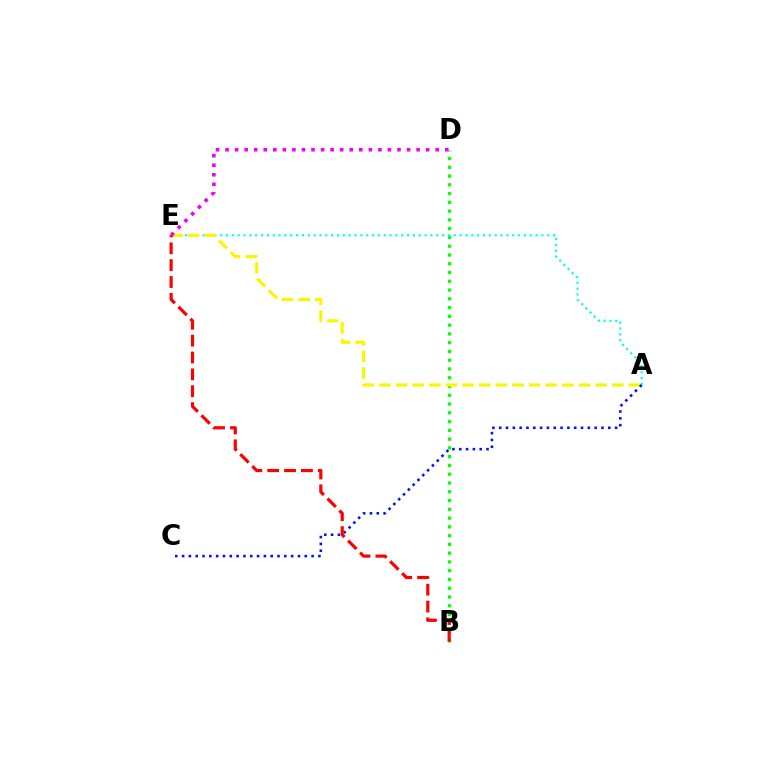{('B', 'D'): [{'color': '#08ff00', 'line_style': 'dotted', 'thickness': 2.38}], ('A', 'E'): [{'color': '#00fff6', 'line_style': 'dotted', 'thickness': 1.59}, {'color': '#fcf500', 'line_style': 'dashed', 'thickness': 2.26}], ('D', 'E'): [{'color': '#ee00ff', 'line_style': 'dotted', 'thickness': 2.6}], ('A', 'C'): [{'color': '#0010ff', 'line_style': 'dotted', 'thickness': 1.85}], ('B', 'E'): [{'color': '#ff0000', 'line_style': 'dashed', 'thickness': 2.29}]}